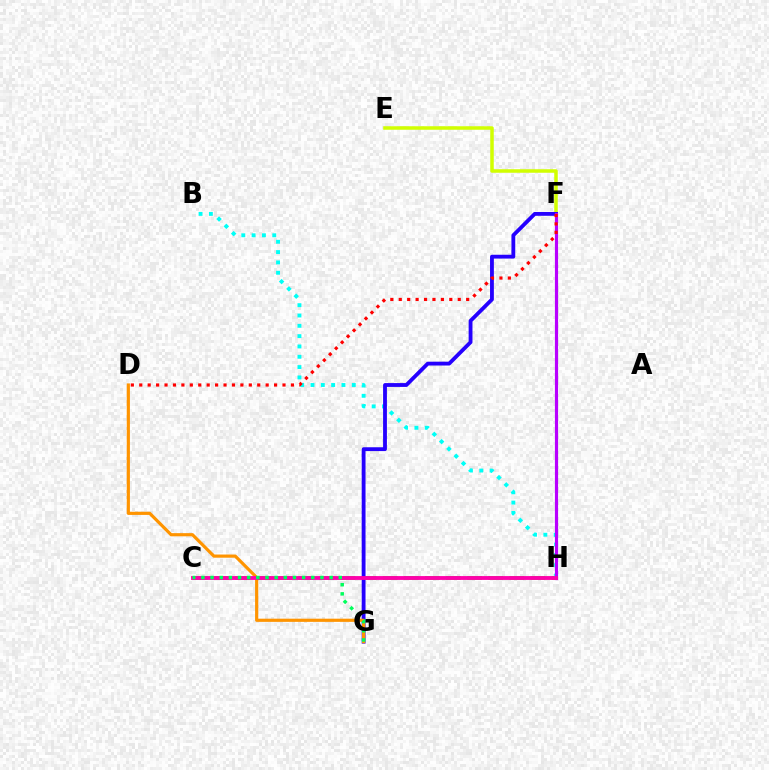{('C', 'H'): [{'color': '#3dff00', 'line_style': 'dashed', 'thickness': 2.87}, {'color': '#ff00ac', 'line_style': 'solid', 'thickness': 2.77}], ('B', 'H'): [{'color': '#00fff6', 'line_style': 'dotted', 'thickness': 2.8}], ('F', 'H'): [{'color': '#0074ff', 'line_style': 'dashed', 'thickness': 2.01}, {'color': '#b900ff', 'line_style': 'solid', 'thickness': 2.28}], ('E', 'F'): [{'color': '#d1ff00', 'line_style': 'solid', 'thickness': 2.53}], ('F', 'G'): [{'color': '#2500ff', 'line_style': 'solid', 'thickness': 2.76}], ('D', 'G'): [{'color': '#ff9400', 'line_style': 'solid', 'thickness': 2.29}], ('D', 'F'): [{'color': '#ff0000', 'line_style': 'dotted', 'thickness': 2.29}], ('C', 'G'): [{'color': '#00ff5c', 'line_style': 'dotted', 'thickness': 2.49}]}